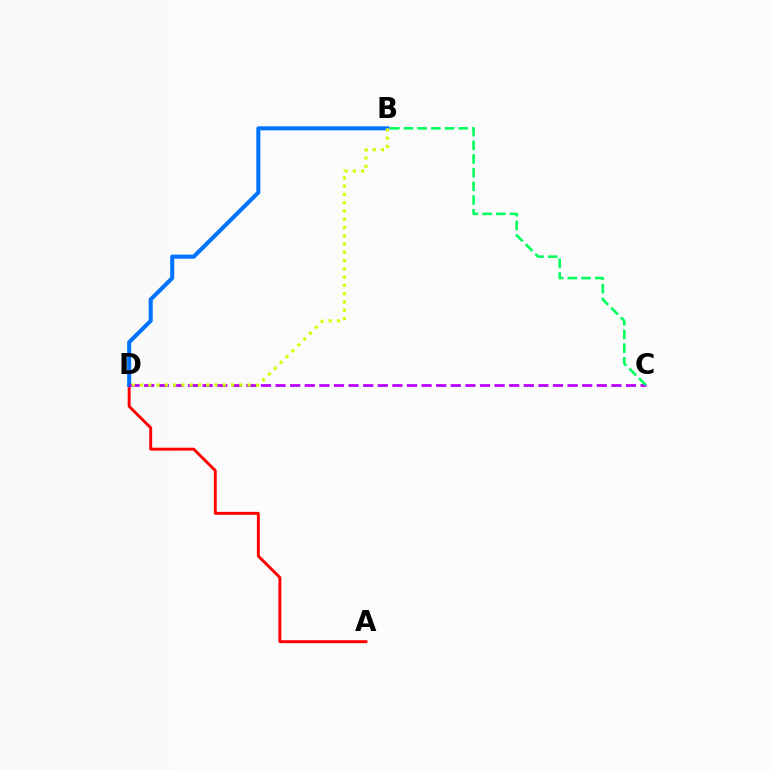{('A', 'D'): [{'color': '#ff0000', 'line_style': 'solid', 'thickness': 2.1}], ('B', 'D'): [{'color': '#0074ff', 'line_style': 'solid', 'thickness': 2.91}, {'color': '#d1ff00', 'line_style': 'dotted', 'thickness': 2.25}], ('C', 'D'): [{'color': '#b900ff', 'line_style': 'dashed', 'thickness': 1.98}], ('B', 'C'): [{'color': '#00ff5c', 'line_style': 'dashed', 'thickness': 1.86}]}